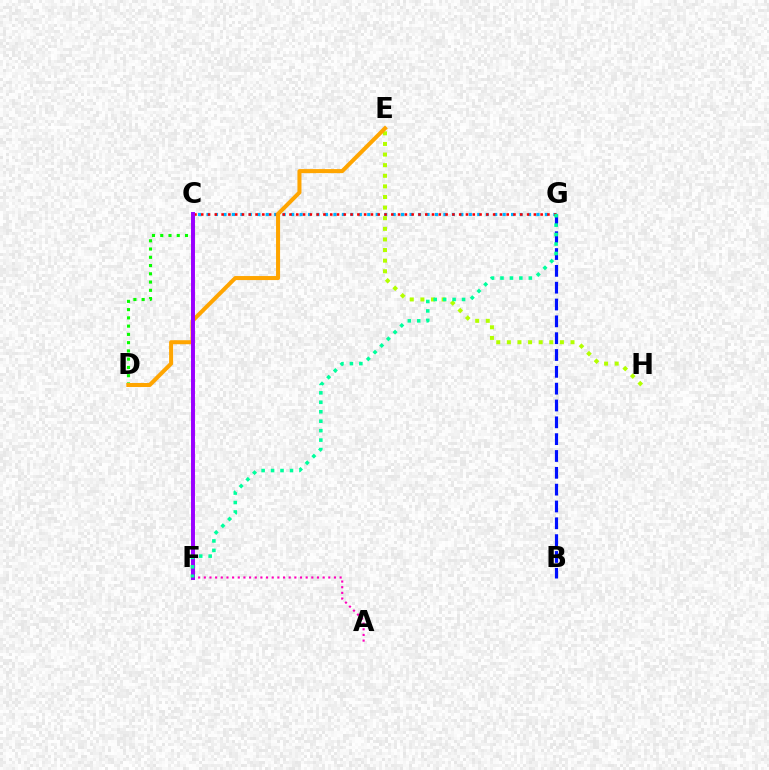{('C', 'G'): [{'color': '#00b5ff', 'line_style': 'dotted', 'thickness': 2.3}, {'color': '#ff0000', 'line_style': 'dotted', 'thickness': 1.84}], ('A', 'F'): [{'color': '#ff00bd', 'line_style': 'dotted', 'thickness': 1.54}], ('B', 'G'): [{'color': '#0010ff', 'line_style': 'dashed', 'thickness': 2.29}], ('E', 'H'): [{'color': '#b3ff00', 'line_style': 'dotted', 'thickness': 2.88}], ('C', 'D'): [{'color': '#08ff00', 'line_style': 'dotted', 'thickness': 2.24}], ('D', 'E'): [{'color': '#ffa500', 'line_style': 'solid', 'thickness': 2.9}], ('C', 'F'): [{'color': '#9b00ff', 'line_style': 'solid', 'thickness': 2.85}], ('F', 'G'): [{'color': '#00ff9d', 'line_style': 'dotted', 'thickness': 2.57}]}